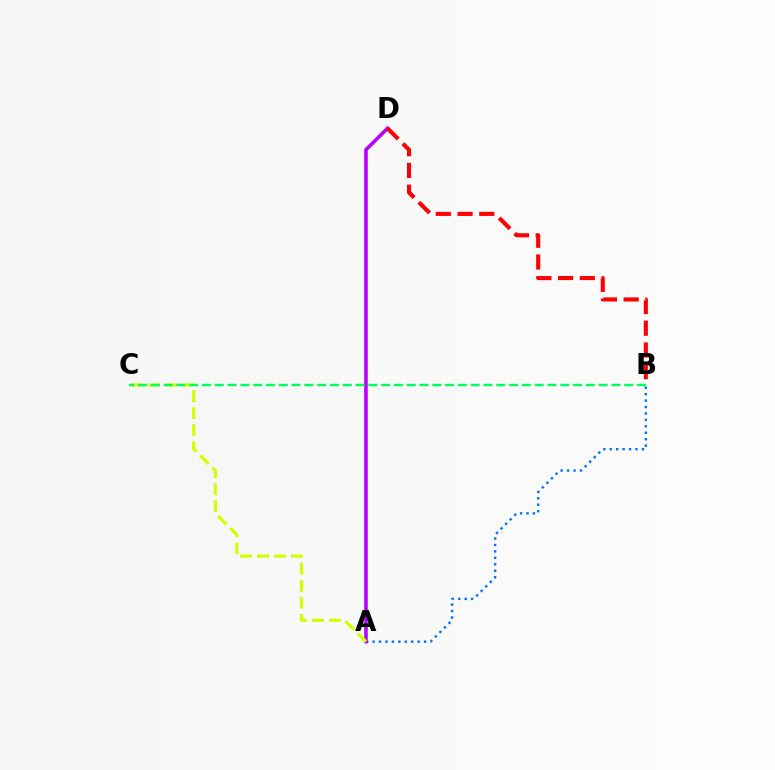{('A', 'B'): [{'color': '#0074ff', 'line_style': 'dotted', 'thickness': 1.75}], ('A', 'D'): [{'color': '#b900ff', 'line_style': 'solid', 'thickness': 2.57}], ('A', 'C'): [{'color': '#d1ff00', 'line_style': 'dashed', 'thickness': 2.31}], ('B', 'D'): [{'color': '#ff0000', 'line_style': 'dashed', 'thickness': 2.95}], ('B', 'C'): [{'color': '#00ff5c', 'line_style': 'dashed', 'thickness': 1.74}]}